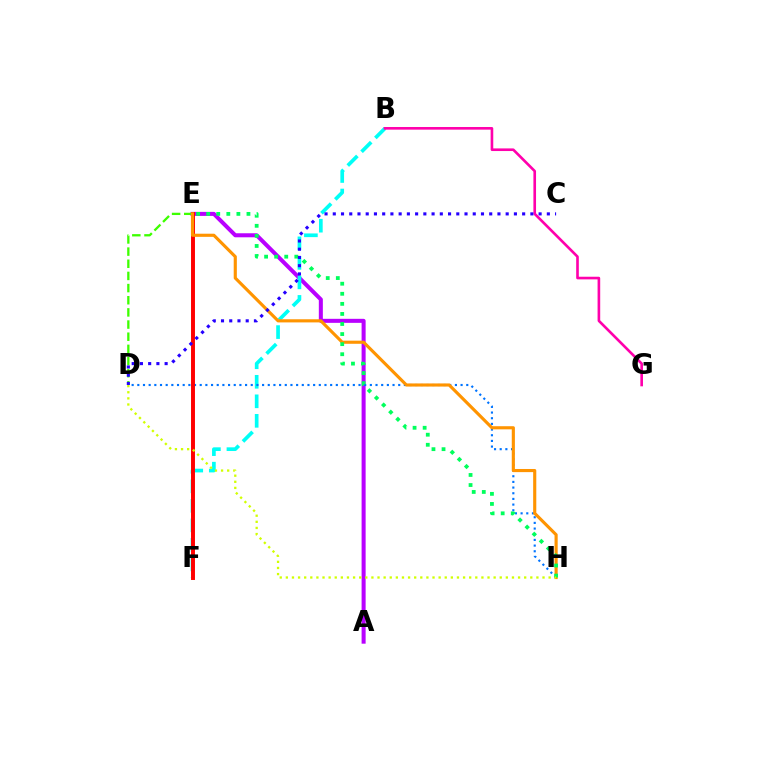{('A', 'E'): [{'color': '#b900ff', 'line_style': 'solid', 'thickness': 2.9}], ('B', 'F'): [{'color': '#00fff6', 'line_style': 'dashed', 'thickness': 2.65}], ('D', 'H'): [{'color': '#0074ff', 'line_style': 'dotted', 'thickness': 1.54}, {'color': '#d1ff00', 'line_style': 'dotted', 'thickness': 1.66}], ('E', 'F'): [{'color': '#ff0000', 'line_style': 'solid', 'thickness': 2.84}], ('D', 'E'): [{'color': '#3dff00', 'line_style': 'dashed', 'thickness': 1.65}], ('E', 'H'): [{'color': '#ff9400', 'line_style': 'solid', 'thickness': 2.26}, {'color': '#00ff5c', 'line_style': 'dotted', 'thickness': 2.74}], ('B', 'G'): [{'color': '#ff00ac', 'line_style': 'solid', 'thickness': 1.9}], ('C', 'D'): [{'color': '#2500ff', 'line_style': 'dotted', 'thickness': 2.24}]}